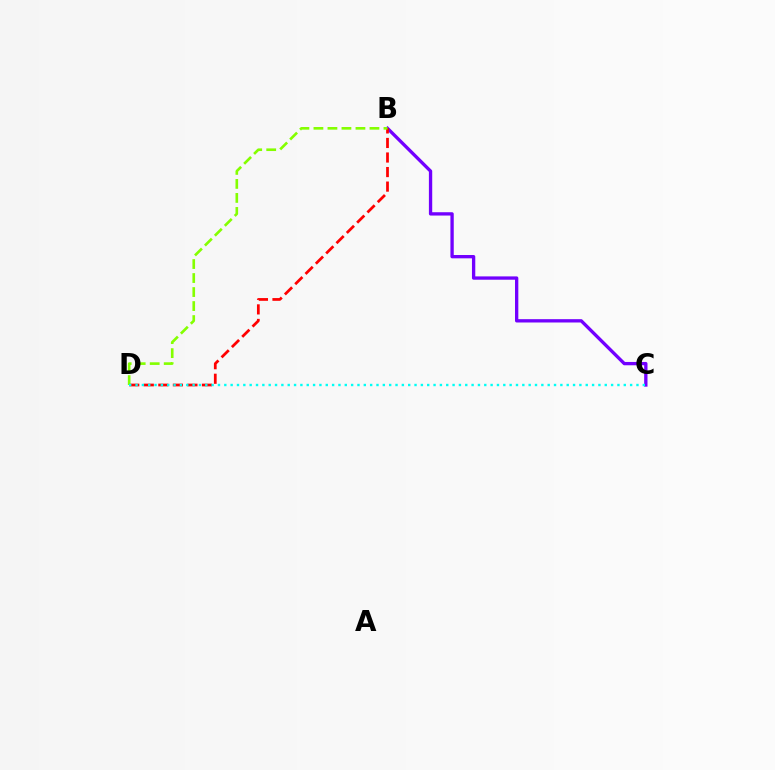{('B', 'C'): [{'color': '#7200ff', 'line_style': 'solid', 'thickness': 2.39}], ('B', 'D'): [{'color': '#ff0000', 'line_style': 'dashed', 'thickness': 1.98}, {'color': '#84ff00', 'line_style': 'dashed', 'thickness': 1.9}], ('C', 'D'): [{'color': '#00fff6', 'line_style': 'dotted', 'thickness': 1.72}]}